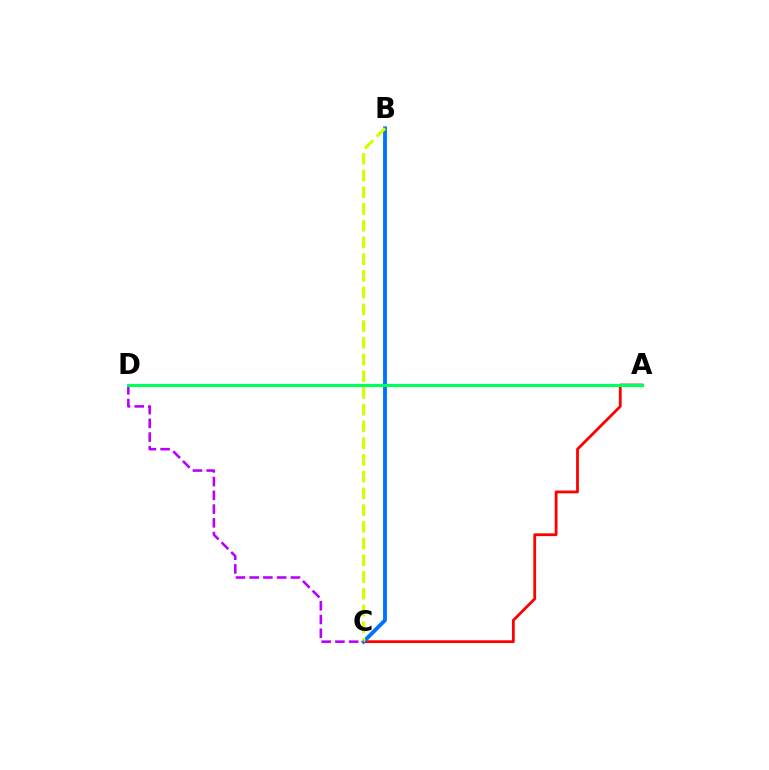{('A', 'C'): [{'color': '#ff0000', 'line_style': 'solid', 'thickness': 2.0}], ('B', 'C'): [{'color': '#0074ff', 'line_style': 'solid', 'thickness': 2.79}, {'color': '#d1ff00', 'line_style': 'dashed', 'thickness': 2.27}], ('C', 'D'): [{'color': '#b900ff', 'line_style': 'dashed', 'thickness': 1.87}], ('A', 'D'): [{'color': '#00ff5c', 'line_style': 'solid', 'thickness': 2.29}]}